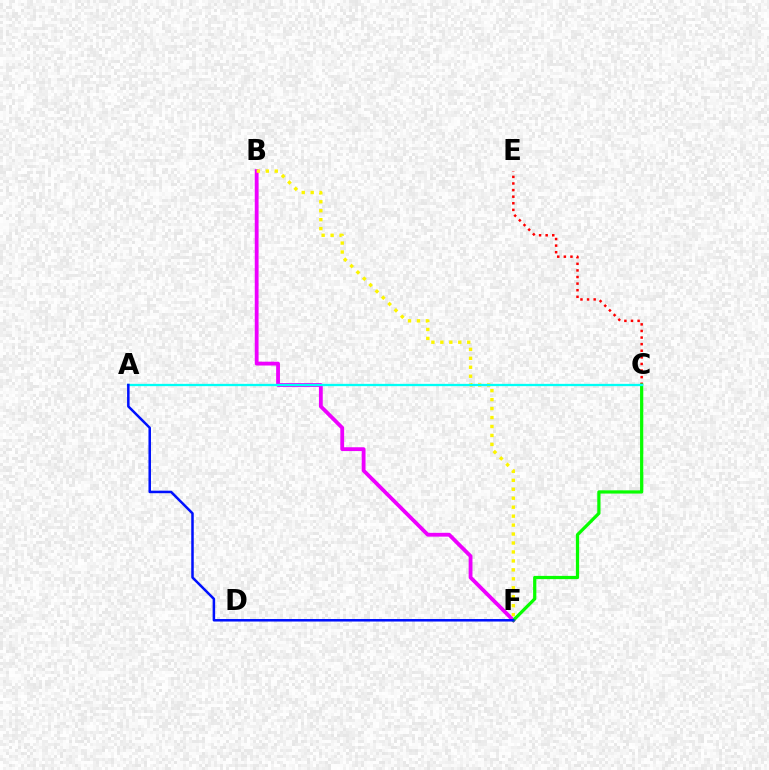{('C', 'E'): [{'color': '#ff0000', 'line_style': 'dotted', 'thickness': 1.79}], ('B', 'F'): [{'color': '#ee00ff', 'line_style': 'solid', 'thickness': 2.75}, {'color': '#fcf500', 'line_style': 'dotted', 'thickness': 2.43}], ('C', 'F'): [{'color': '#08ff00', 'line_style': 'solid', 'thickness': 2.33}], ('A', 'C'): [{'color': '#00fff6', 'line_style': 'solid', 'thickness': 1.65}], ('A', 'F'): [{'color': '#0010ff', 'line_style': 'solid', 'thickness': 1.81}]}